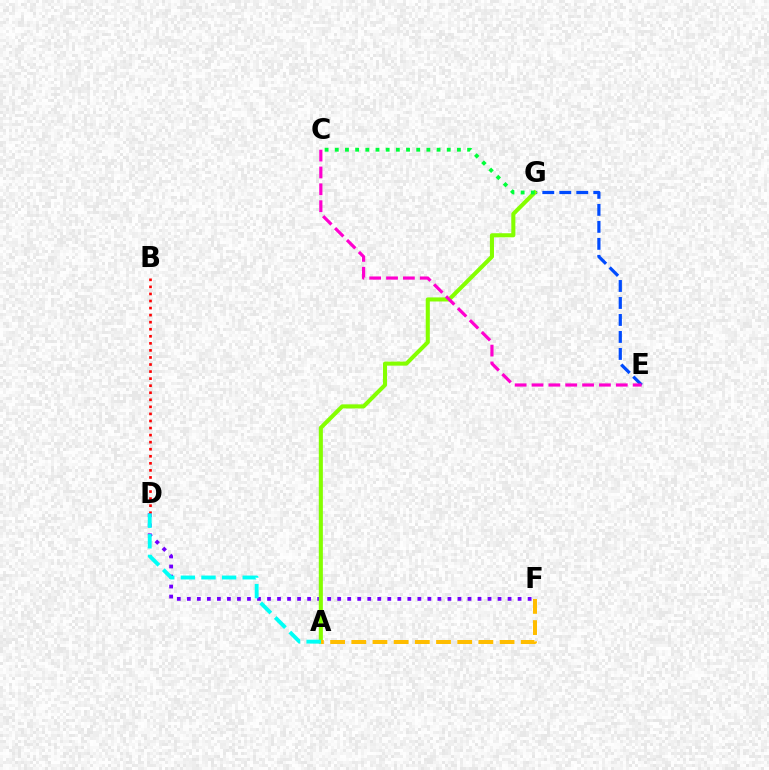{('D', 'F'): [{'color': '#7200ff', 'line_style': 'dotted', 'thickness': 2.72}], ('E', 'G'): [{'color': '#004bff', 'line_style': 'dashed', 'thickness': 2.31}], ('A', 'G'): [{'color': '#84ff00', 'line_style': 'solid', 'thickness': 2.93}], ('B', 'D'): [{'color': '#ff0000', 'line_style': 'dotted', 'thickness': 1.92}], ('C', 'G'): [{'color': '#00ff39', 'line_style': 'dotted', 'thickness': 2.77}], ('C', 'E'): [{'color': '#ff00cf', 'line_style': 'dashed', 'thickness': 2.29}], ('A', 'F'): [{'color': '#ffbd00', 'line_style': 'dashed', 'thickness': 2.88}], ('A', 'D'): [{'color': '#00fff6', 'line_style': 'dashed', 'thickness': 2.8}]}